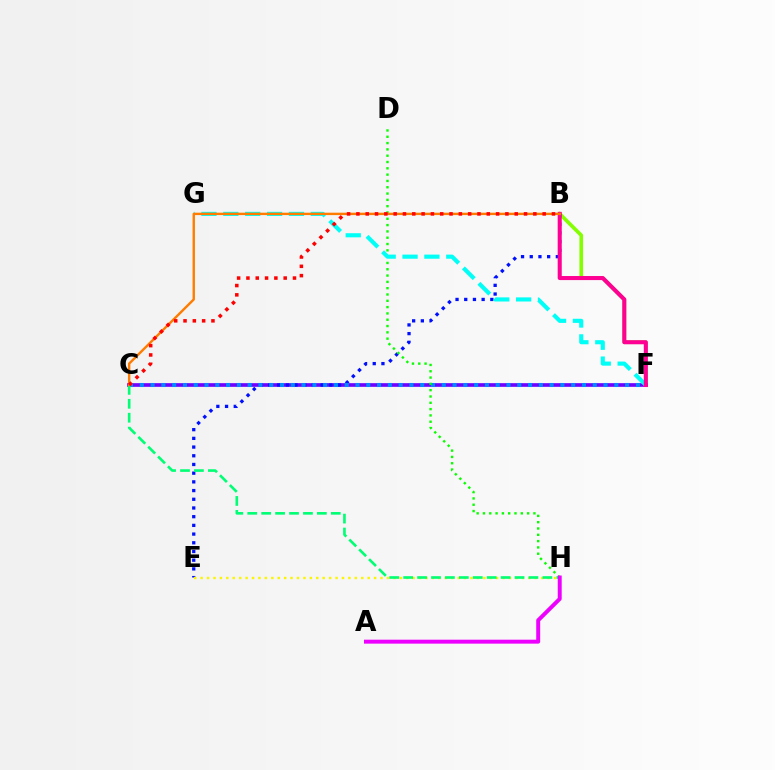{('B', 'F'): [{'color': '#84ff00', 'line_style': 'solid', 'thickness': 2.63}, {'color': '#ff0094', 'line_style': 'solid', 'thickness': 2.92}], ('C', 'F'): [{'color': '#7200ff', 'line_style': 'solid', 'thickness': 2.64}, {'color': '#008cff', 'line_style': 'dotted', 'thickness': 2.93}], ('B', 'E'): [{'color': '#0010ff', 'line_style': 'dotted', 'thickness': 2.36}], ('D', 'H'): [{'color': '#08ff00', 'line_style': 'dotted', 'thickness': 1.71}], ('F', 'G'): [{'color': '#00fff6', 'line_style': 'dashed', 'thickness': 2.97}], ('E', 'H'): [{'color': '#fcf500', 'line_style': 'dotted', 'thickness': 1.75}], ('C', 'H'): [{'color': '#00ff74', 'line_style': 'dashed', 'thickness': 1.89}], ('B', 'C'): [{'color': '#ff7c00', 'line_style': 'solid', 'thickness': 1.73}, {'color': '#ff0000', 'line_style': 'dotted', 'thickness': 2.53}], ('A', 'H'): [{'color': '#ee00ff', 'line_style': 'solid', 'thickness': 2.84}]}